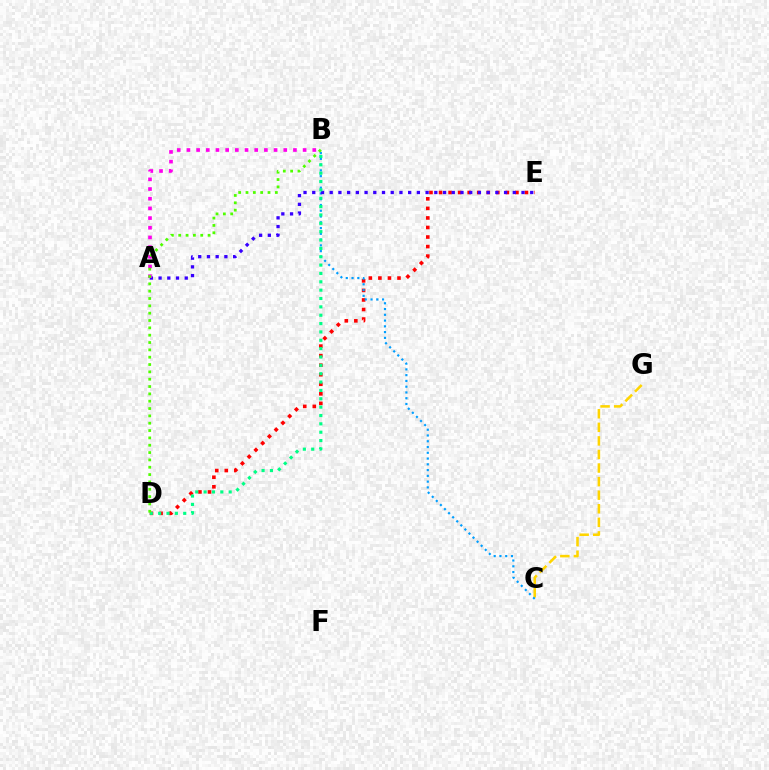{('C', 'G'): [{'color': '#ffd500', 'line_style': 'dashed', 'thickness': 1.84}], ('D', 'E'): [{'color': '#ff0000', 'line_style': 'dotted', 'thickness': 2.59}], ('B', 'C'): [{'color': '#009eff', 'line_style': 'dotted', 'thickness': 1.57}], ('A', 'E'): [{'color': '#3700ff', 'line_style': 'dotted', 'thickness': 2.37}], ('A', 'B'): [{'color': '#ff00ed', 'line_style': 'dotted', 'thickness': 2.63}], ('B', 'D'): [{'color': '#00ff86', 'line_style': 'dotted', 'thickness': 2.27}, {'color': '#4fff00', 'line_style': 'dotted', 'thickness': 1.99}]}